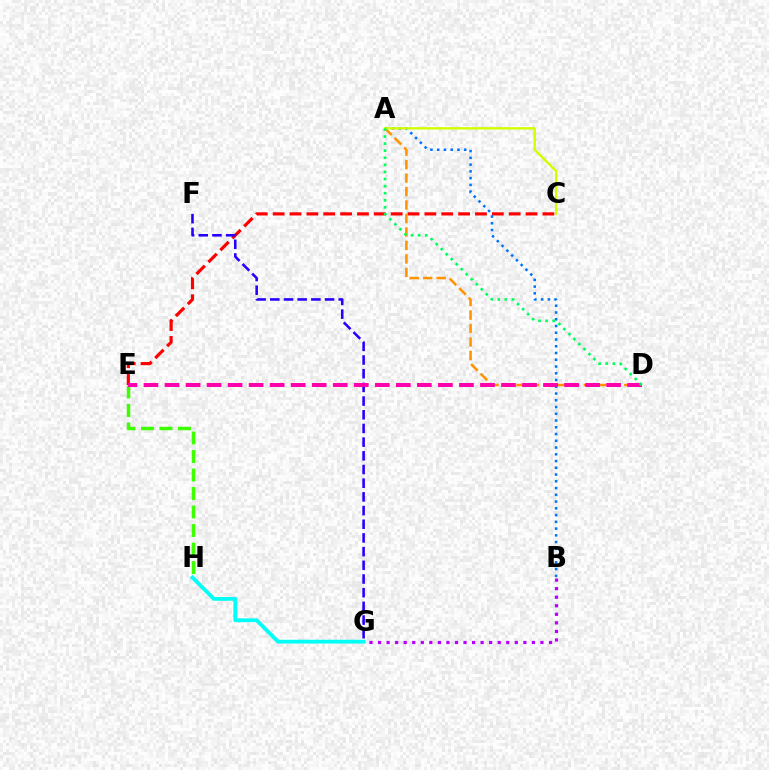{('C', 'E'): [{'color': '#ff0000', 'line_style': 'dashed', 'thickness': 2.29}], ('A', 'D'): [{'color': '#ff9400', 'line_style': 'dashed', 'thickness': 1.83}, {'color': '#00ff5c', 'line_style': 'dotted', 'thickness': 1.92}], ('A', 'B'): [{'color': '#0074ff', 'line_style': 'dotted', 'thickness': 1.83}], ('B', 'G'): [{'color': '#b900ff', 'line_style': 'dotted', 'thickness': 2.32}], ('G', 'H'): [{'color': '#00fff6', 'line_style': 'solid', 'thickness': 2.74}], ('A', 'C'): [{'color': '#d1ff00', 'line_style': 'solid', 'thickness': 1.73}], ('F', 'G'): [{'color': '#2500ff', 'line_style': 'dashed', 'thickness': 1.86}], ('E', 'H'): [{'color': '#3dff00', 'line_style': 'dashed', 'thickness': 2.51}], ('D', 'E'): [{'color': '#ff00ac', 'line_style': 'dashed', 'thickness': 2.86}]}